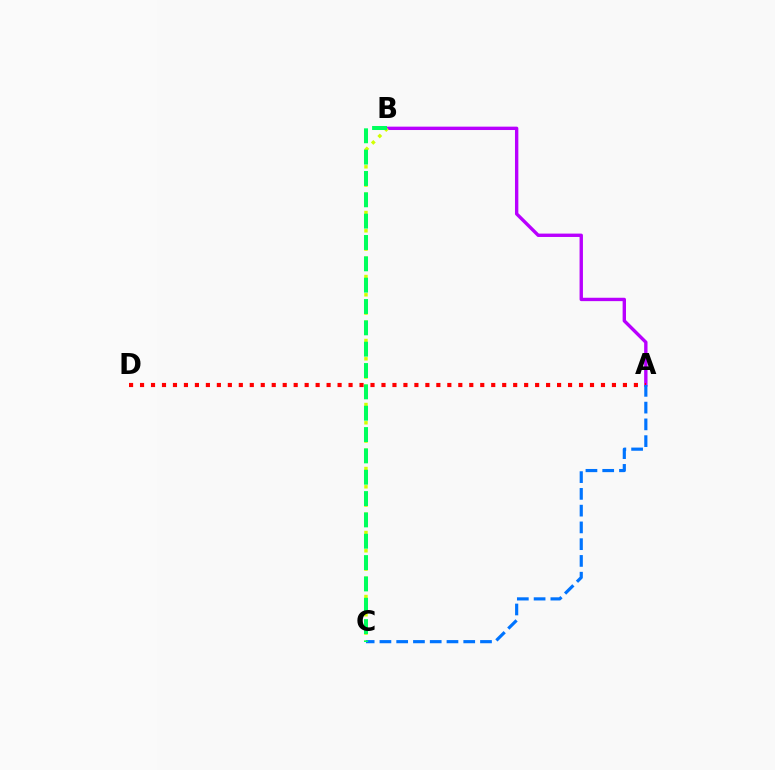{('A', 'B'): [{'color': '#b900ff', 'line_style': 'solid', 'thickness': 2.43}], ('A', 'D'): [{'color': '#ff0000', 'line_style': 'dotted', 'thickness': 2.98}], ('B', 'C'): [{'color': '#d1ff00', 'line_style': 'dotted', 'thickness': 2.48}, {'color': '#00ff5c', 'line_style': 'dashed', 'thickness': 2.9}], ('A', 'C'): [{'color': '#0074ff', 'line_style': 'dashed', 'thickness': 2.28}]}